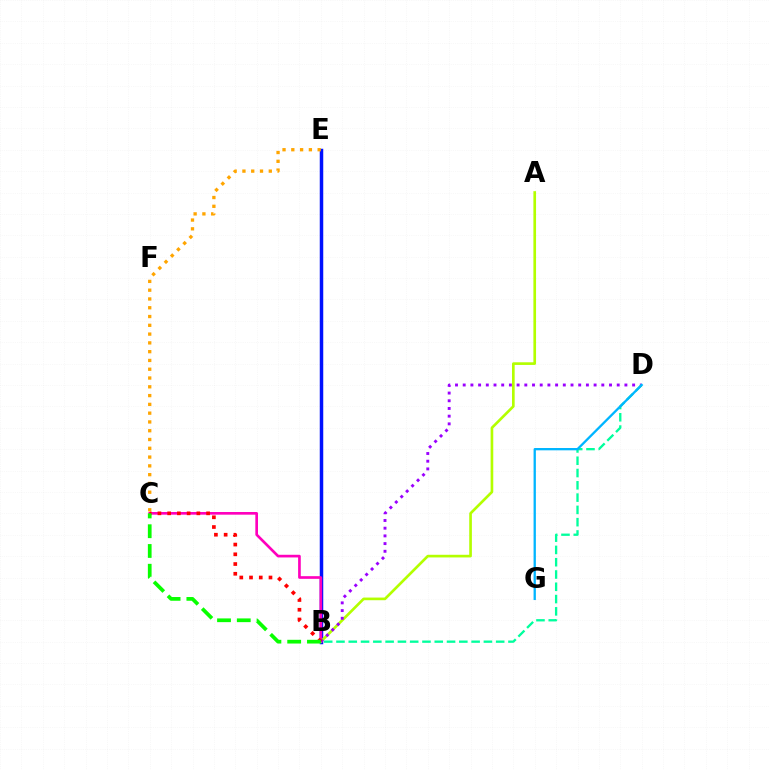{('B', 'E'): [{'color': '#0010ff', 'line_style': 'solid', 'thickness': 2.52}], ('B', 'C'): [{'color': '#ff00bd', 'line_style': 'solid', 'thickness': 1.92}, {'color': '#ff0000', 'line_style': 'dotted', 'thickness': 2.65}, {'color': '#08ff00', 'line_style': 'dashed', 'thickness': 2.68}], ('A', 'B'): [{'color': '#b3ff00', 'line_style': 'solid', 'thickness': 1.91}], ('B', 'D'): [{'color': '#9b00ff', 'line_style': 'dotted', 'thickness': 2.09}, {'color': '#00ff9d', 'line_style': 'dashed', 'thickness': 1.67}], ('C', 'E'): [{'color': '#ffa500', 'line_style': 'dotted', 'thickness': 2.39}], ('D', 'G'): [{'color': '#00b5ff', 'line_style': 'solid', 'thickness': 1.66}]}